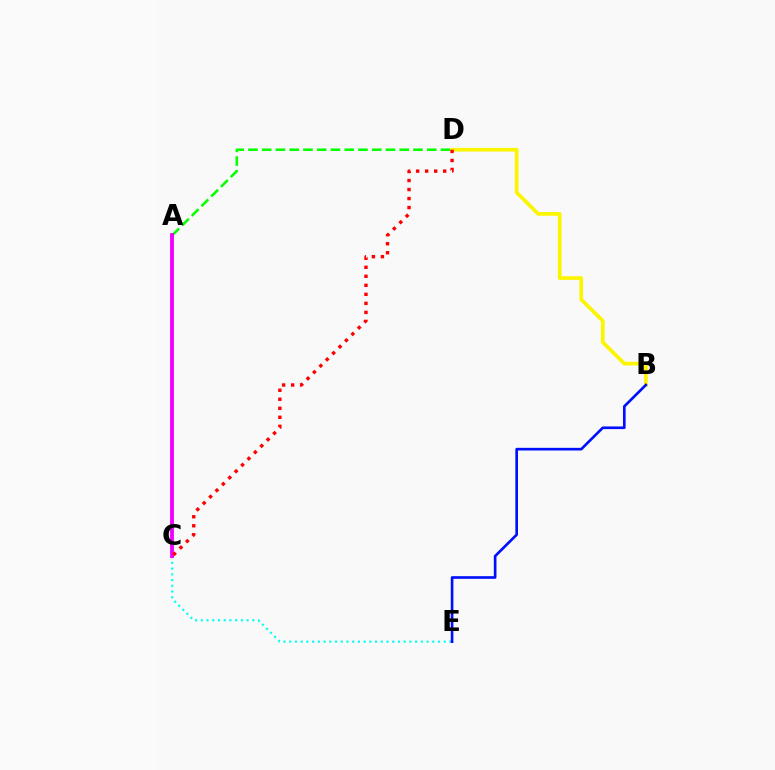{('C', 'E'): [{'color': '#00fff6', 'line_style': 'dotted', 'thickness': 1.55}], ('A', 'D'): [{'color': '#08ff00', 'line_style': 'dashed', 'thickness': 1.87}], ('B', 'D'): [{'color': '#fcf500', 'line_style': 'solid', 'thickness': 2.66}], ('A', 'C'): [{'color': '#ee00ff', 'line_style': 'solid', 'thickness': 2.76}], ('B', 'E'): [{'color': '#0010ff', 'line_style': 'solid', 'thickness': 1.91}], ('C', 'D'): [{'color': '#ff0000', 'line_style': 'dotted', 'thickness': 2.45}]}